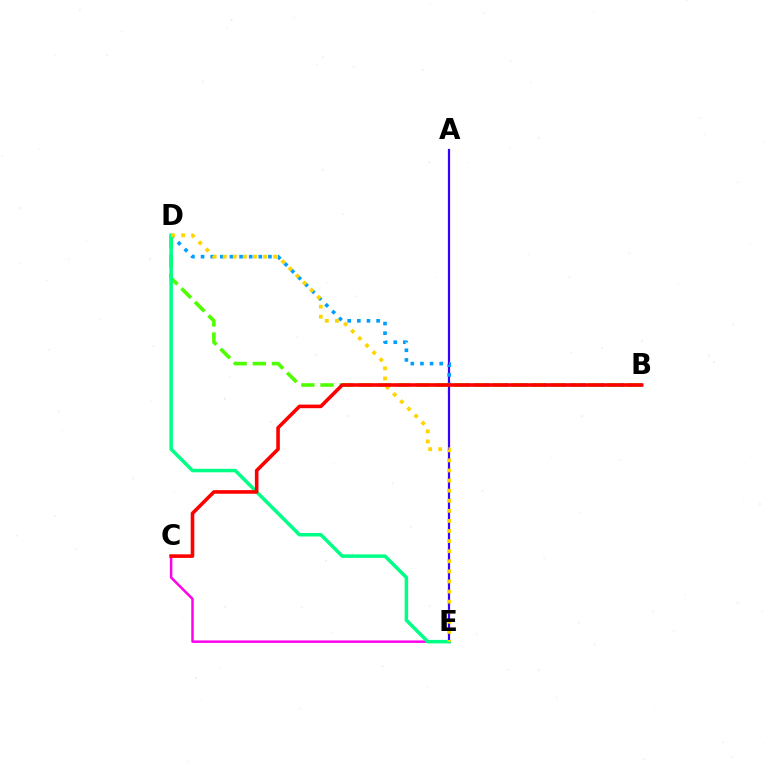{('A', 'E'): [{'color': '#3700ff', 'line_style': 'solid', 'thickness': 1.59}], ('C', 'E'): [{'color': '#ff00ed', 'line_style': 'solid', 'thickness': 1.79}], ('B', 'D'): [{'color': '#009eff', 'line_style': 'dotted', 'thickness': 2.61}, {'color': '#4fff00', 'line_style': 'dashed', 'thickness': 2.6}], ('D', 'E'): [{'color': '#00ff86', 'line_style': 'solid', 'thickness': 2.53}, {'color': '#ffd500', 'line_style': 'dotted', 'thickness': 2.74}], ('B', 'C'): [{'color': '#ff0000', 'line_style': 'solid', 'thickness': 2.59}]}